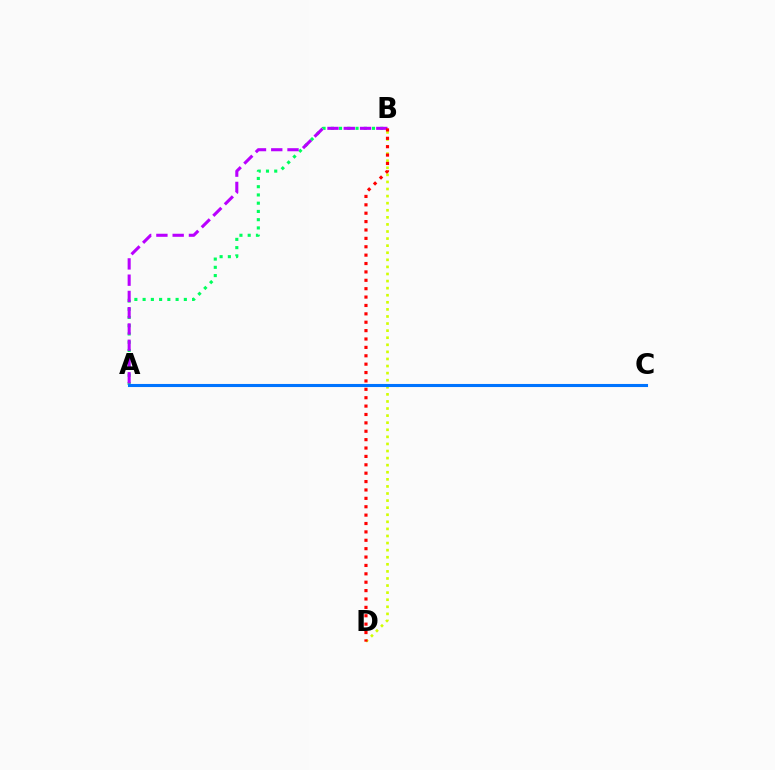{('A', 'B'): [{'color': '#00ff5c', 'line_style': 'dotted', 'thickness': 2.24}, {'color': '#b900ff', 'line_style': 'dashed', 'thickness': 2.21}], ('B', 'D'): [{'color': '#d1ff00', 'line_style': 'dotted', 'thickness': 1.92}, {'color': '#ff0000', 'line_style': 'dotted', 'thickness': 2.28}], ('A', 'C'): [{'color': '#0074ff', 'line_style': 'solid', 'thickness': 2.22}]}